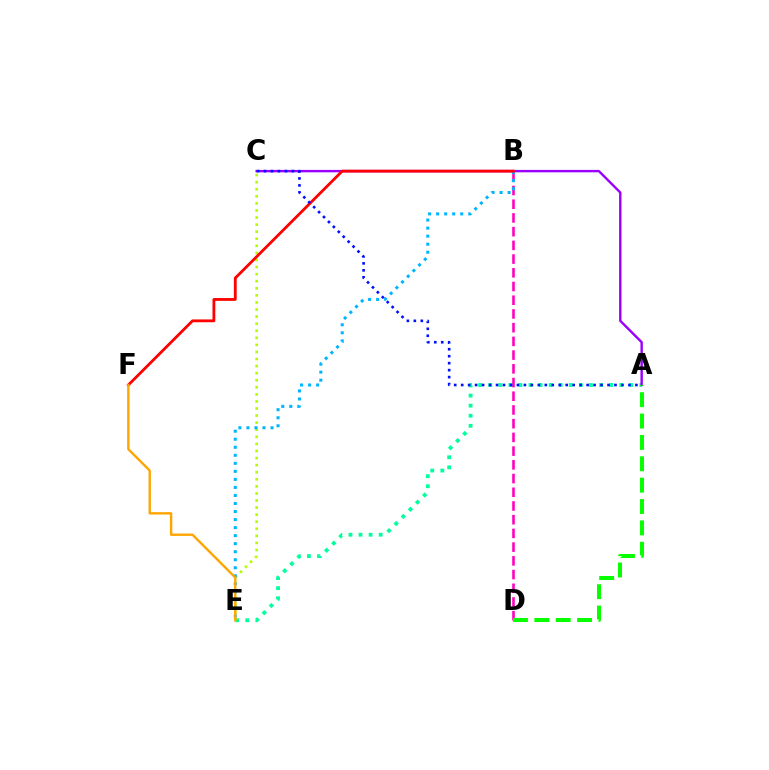{('A', 'E'): [{'color': '#00ff9d', 'line_style': 'dotted', 'thickness': 2.74}], ('B', 'D'): [{'color': '#ff00bd', 'line_style': 'dashed', 'thickness': 1.86}], ('C', 'E'): [{'color': '#b3ff00', 'line_style': 'dotted', 'thickness': 1.92}], ('B', 'E'): [{'color': '#00b5ff', 'line_style': 'dotted', 'thickness': 2.18}], ('A', 'C'): [{'color': '#9b00ff', 'line_style': 'solid', 'thickness': 1.73}, {'color': '#0010ff', 'line_style': 'dotted', 'thickness': 1.89}], ('A', 'D'): [{'color': '#08ff00', 'line_style': 'dashed', 'thickness': 2.9}], ('B', 'F'): [{'color': '#ff0000', 'line_style': 'solid', 'thickness': 2.02}], ('E', 'F'): [{'color': '#ffa500', 'line_style': 'solid', 'thickness': 1.71}]}